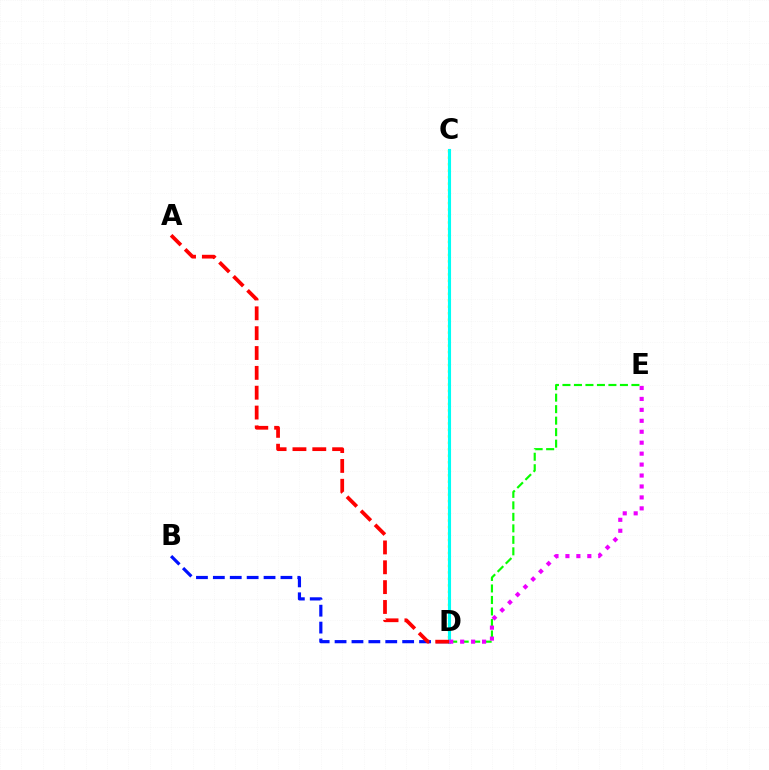{('B', 'D'): [{'color': '#0010ff', 'line_style': 'dashed', 'thickness': 2.3}], ('C', 'D'): [{'color': '#fcf500', 'line_style': 'dotted', 'thickness': 1.76}, {'color': '#00fff6', 'line_style': 'solid', 'thickness': 2.23}], ('D', 'E'): [{'color': '#08ff00', 'line_style': 'dashed', 'thickness': 1.56}, {'color': '#ee00ff', 'line_style': 'dotted', 'thickness': 2.97}], ('A', 'D'): [{'color': '#ff0000', 'line_style': 'dashed', 'thickness': 2.7}]}